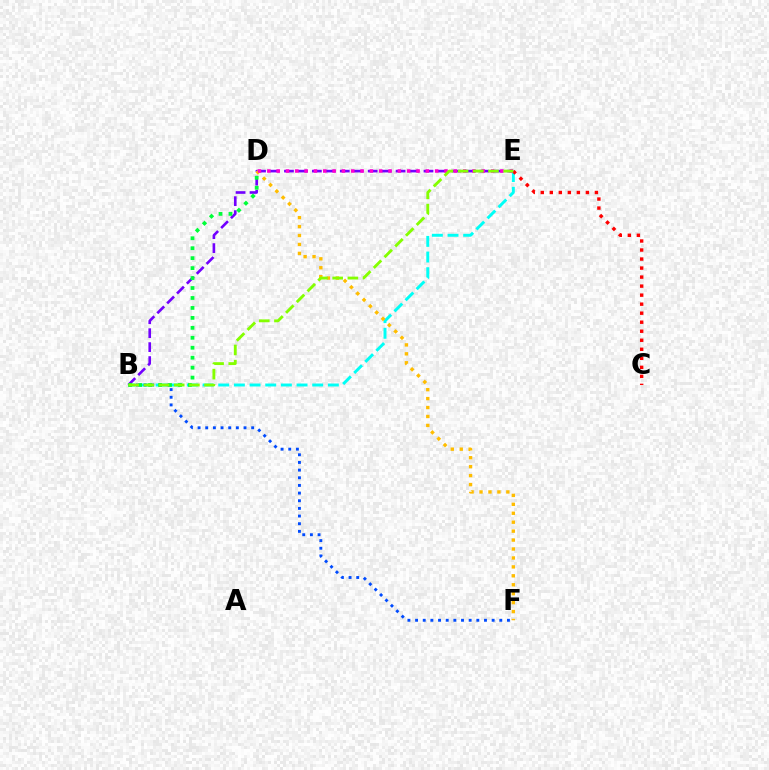{('B', 'E'): [{'color': '#7200ff', 'line_style': 'dashed', 'thickness': 1.9}, {'color': '#00fff6', 'line_style': 'dashed', 'thickness': 2.13}, {'color': '#84ff00', 'line_style': 'dashed', 'thickness': 2.06}], ('C', 'E'): [{'color': '#ff0000', 'line_style': 'dotted', 'thickness': 2.45}], ('B', 'F'): [{'color': '#004bff', 'line_style': 'dotted', 'thickness': 2.08}], ('D', 'F'): [{'color': '#ffbd00', 'line_style': 'dotted', 'thickness': 2.43}], ('B', 'D'): [{'color': '#00ff39', 'line_style': 'dotted', 'thickness': 2.7}], ('D', 'E'): [{'color': '#ff00cf', 'line_style': 'dotted', 'thickness': 2.53}]}